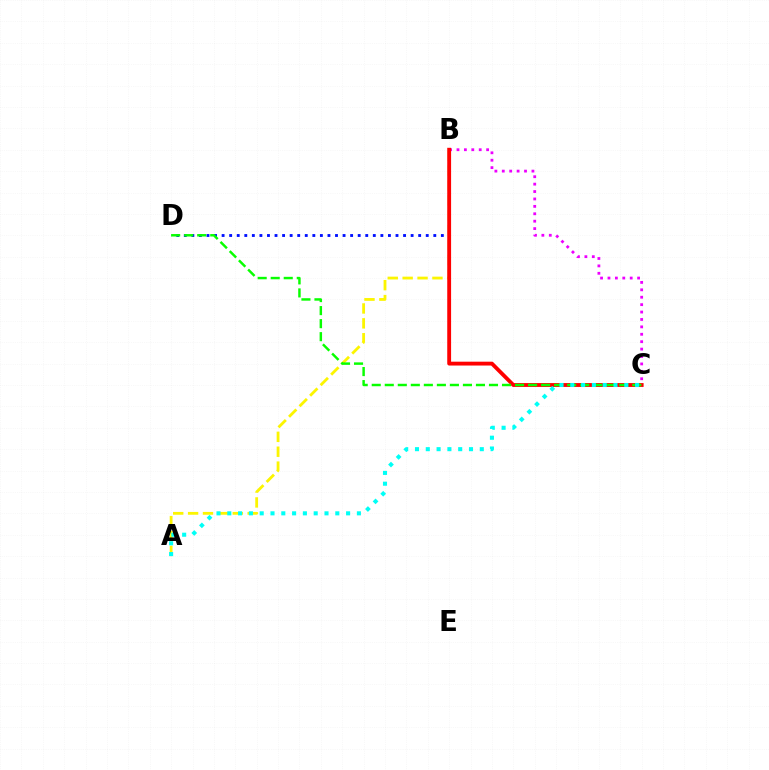{('A', 'B'): [{'color': '#fcf500', 'line_style': 'dashed', 'thickness': 2.02}], ('B', 'D'): [{'color': '#0010ff', 'line_style': 'dotted', 'thickness': 2.05}], ('B', 'C'): [{'color': '#ee00ff', 'line_style': 'dotted', 'thickness': 2.01}, {'color': '#ff0000', 'line_style': 'solid', 'thickness': 2.77}], ('C', 'D'): [{'color': '#08ff00', 'line_style': 'dashed', 'thickness': 1.77}], ('A', 'C'): [{'color': '#00fff6', 'line_style': 'dotted', 'thickness': 2.93}]}